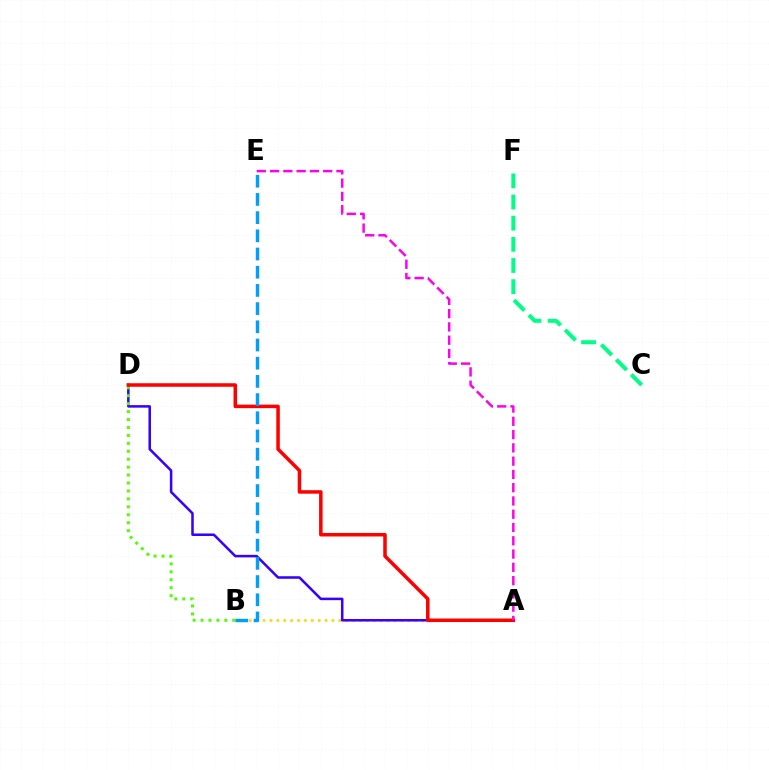{('A', 'B'): [{'color': '#ffd500', 'line_style': 'dotted', 'thickness': 1.87}], ('A', 'D'): [{'color': '#3700ff', 'line_style': 'solid', 'thickness': 1.82}, {'color': '#ff0000', 'line_style': 'solid', 'thickness': 2.53}], ('B', 'D'): [{'color': '#4fff00', 'line_style': 'dotted', 'thickness': 2.16}], ('B', 'E'): [{'color': '#009eff', 'line_style': 'dashed', 'thickness': 2.47}], ('C', 'F'): [{'color': '#00ff86', 'line_style': 'dashed', 'thickness': 2.87}], ('A', 'E'): [{'color': '#ff00ed', 'line_style': 'dashed', 'thickness': 1.8}]}